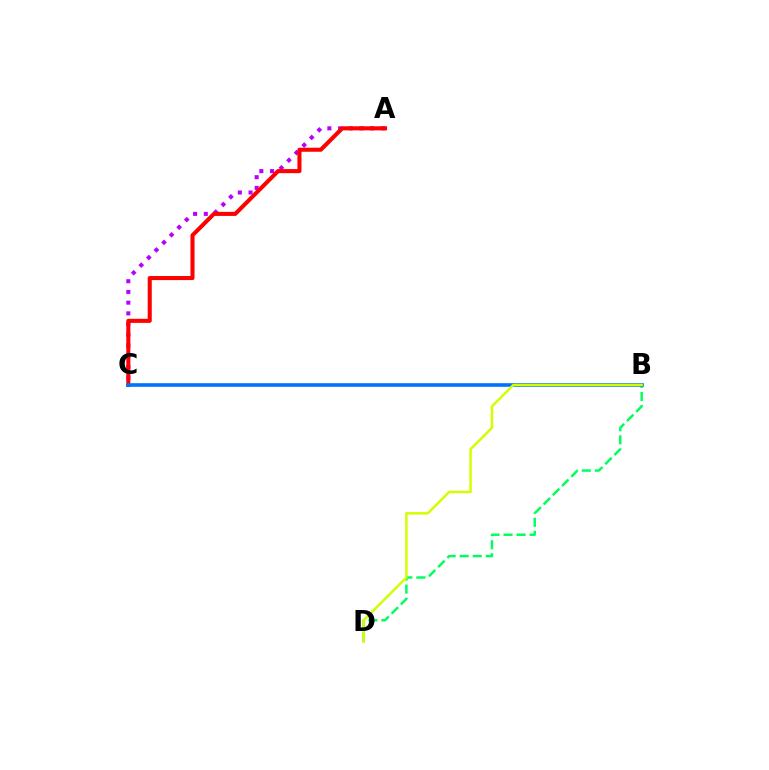{('A', 'C'): [{'color': '#b900ff', 'line_style': 'dotted', 'thickness': 2.91}, {'color': '#ff0000', 'line_style': 'solid', 'thickness': 2.93}], ('B', 'D'): [{'color': '#00ff5c', 'line_style': 'dashed', 'thickness': 1.77}, {'color': '#d1ff00', 'line_style': 'solid', 'thickness': 1.79}], ('B', 'C'): [{'color': '#0074ff', 'line_style': 'solid', 'thickness': 2.62}]}